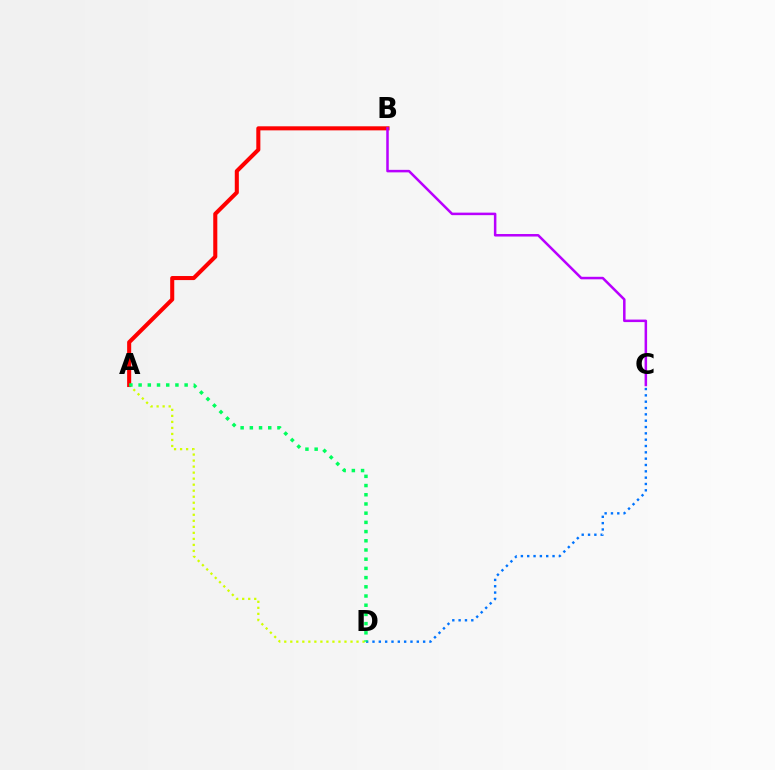{('A', 'D'): [{'color': '#d1ff00', 'line_style': 'dotted', 'thickness': 1.64}, {'color': '#00ff5c', 'line_style': 'dotted', 'thickness': 2.5}], ('A', 'B'): [{'color': '#ff0000', 'line_style': 'solid', 'thickness': 2.92}], ('C', 'D'): [{'color': '#0074ff', 'line_style': 'dotted', 'thickness': 1.72}], ('B', 'C'): [{'color': '#b900ff', 'line_style': 'solid', 'thickness': 1.81}]}